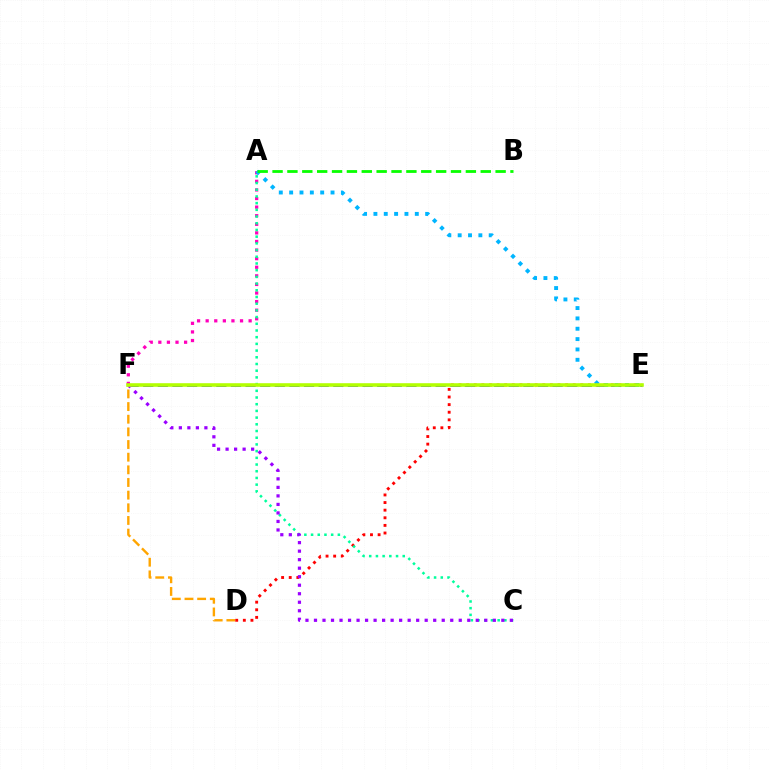{('D', 'F'): [{'color': '#ffa500', 'line_style': 'dashed', 'thickness': 1.72}], ('A', 'F'): [{'color': '#ff00bd', 'line_style': 'dotted', 'thickness': 2.33}], ('D', 'E'): [{'color': '#ff0000', 'line_style': 'dotted', 'thickness': 2.07}], ('A', 'C'): [{'color': '#00ff9d', 'line_style': 'dotted', 'thickness': 1.82}], ('E', 'F'): [{'color': '#0010ff', 'line_style': 'dashed', 'thickness': 1.99}, {'color': '#b3ff00', 'line_style': 'solid', 'thickness': 2.58}], ('A', 'E'): [{'color': '#00b5ff', 'line_style': 'dotted', 'thickness': 2.81}], ('C', 'F'): [{'color': '#9b00ff', 'line_style': 'dotted', 'thickness': 2.31}], ('A', 'B'): [{'color': '#08ff00', 'line_style': 'dashed', 'thickness': 2.02}]}